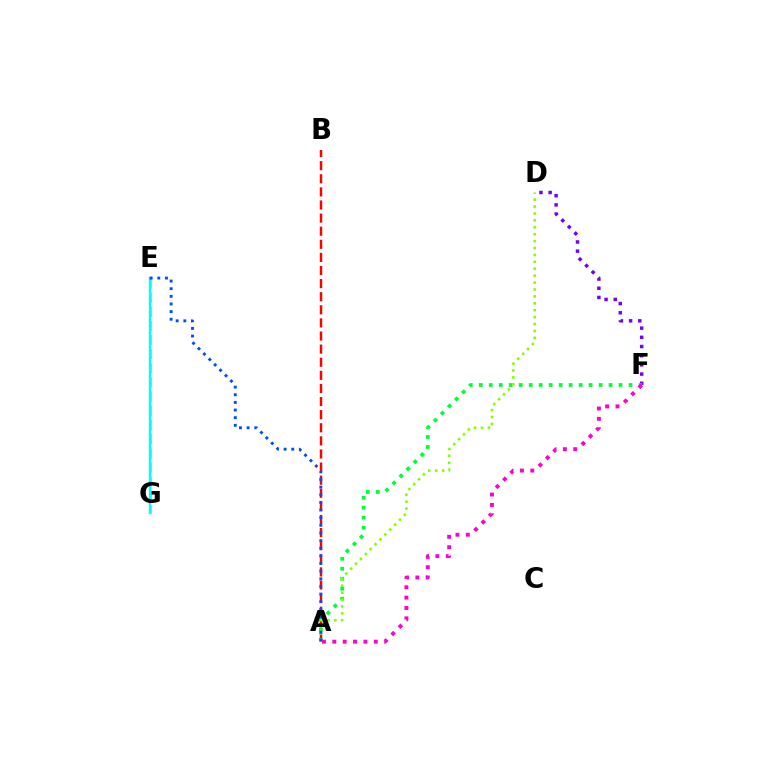{('E', 'G'): [{'color': '#ffbd00', 'line_style': 'dashed', 'thickness': 1.92}, {'color': '#00fff6', 'line_style': 'solid', 'thickness': 1.72}], ('D', 'F'): [{'color': '#7200ff', 'line_style': 'dotted', 'thickness': 2.5}], ('A', 'B'): [{'color': '#ff0000', 'line_style': 'dashed', 'thickness': 1.78}], ('A', 'F'): [{'color': '#00ff39', 'line_style': 'dotted', 'thickness': 2.71}, {'color': '#ff00cf', 'line_style': 'dotted', 'thickness': 2.81}], ('A', 'D'): [{'color': '#84ff00', 'line_style': 'dotted', 'thickness': 1.88}], ('A', 'E'): [{'color': '#004bff', 'line_style': 'dotted', 'thickness': 2.08}]}